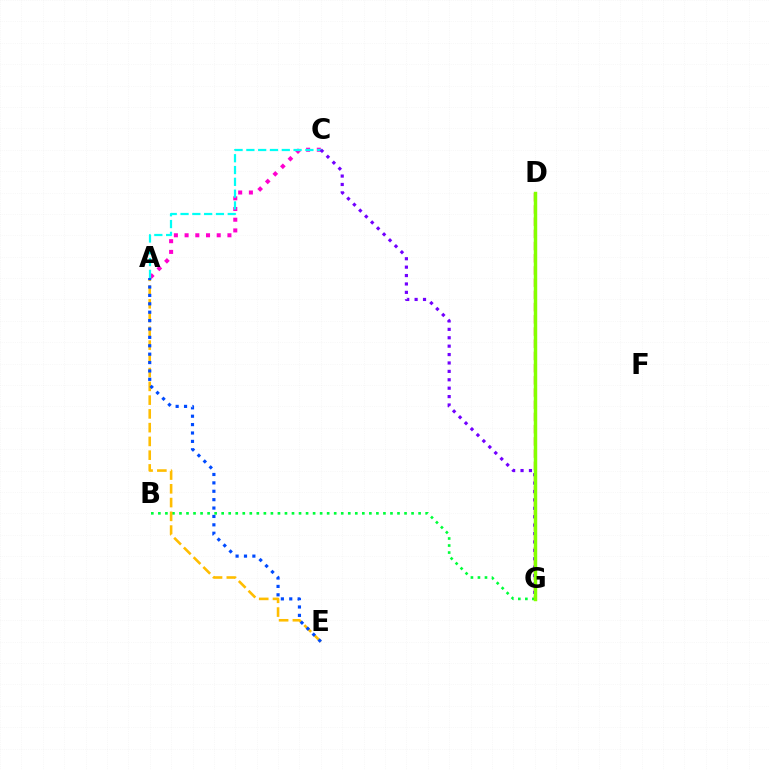{('A', 'C'): [{'color': '#ff00cf', 'line_style': 'dotted', 'thickness': 2.91}, {'color': '#00fff6', 'line_style': 'dashed', 'thickness': 1.6}], ('B', 'G'): [{'color': '#00ff39', 'line_style': 'dotted', 'thickness': 1.91}], ('A', 'E'): [{'color': '#ffbd00', 'line_style': 'dashed', 'thickness': 1.87}, {'color': '#004bff', 'line_style': 'dotted', 'thickness': 2.28}], ('D', 'G'): [{'color': '#ff0000', 'line_style': 'dashed', 'thickness': 1.66}, {'color': '#84ff00', 'line_style': 'solid', 'thickness': 2.49}], ('C', 'G'): [{'color': '#7200ff', 'line_style': 'dotted', 'thickness': 2.28}]}